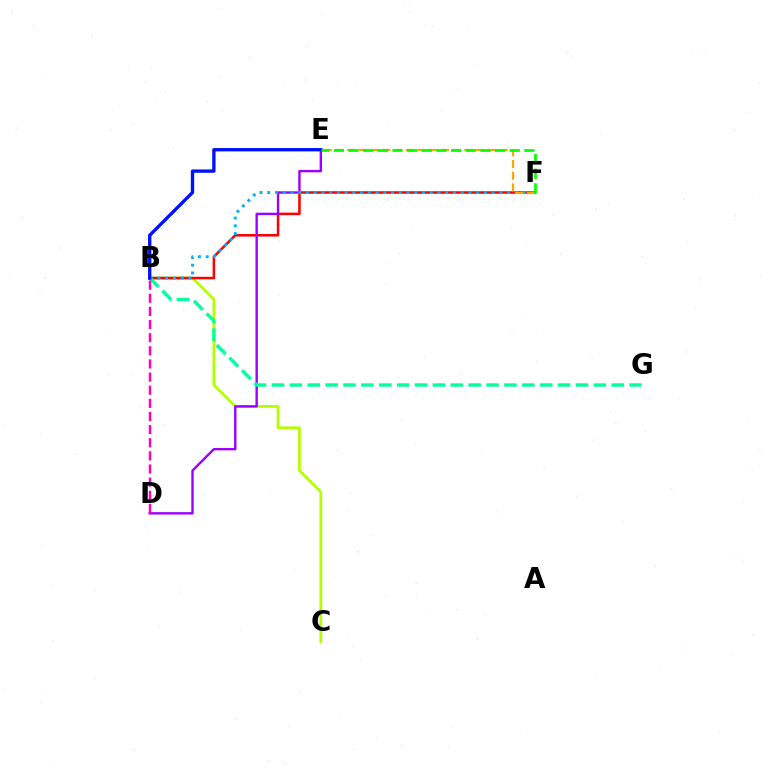{('B', 'C'): [{'color': '#b3ff00', 'line_style': 'solid', 'thickness': 2.0}], ('B', 'F'): [{'color': '#ff0000', 'line_style': 'solid', 'thickness': 1.84}, {'color': '#00b5ff', 'line_style': 'dotted', 'thickness': 2.1}], ('D', 'E'): [{'color': '#9b00ff', 'line_style': 'solid', 'thickness': 1.72}], ('B', 'G'): [{'color': '#00ff9d', 'line_style': 'dashed', 'thickness': 2.43}], ('B', 'E'): [{'color': '#0010ff', 'line_style': 'solid', 'thickness': 2.4}], ('E', 'F'): [{'color': '#ffa500', 'line_style': 'dashed', 'thickness': 1.59}, {'color': '#08ff00', 'line_style': 'dashed', 'thickness': 1.99}], ('B', 'D'): [{'color': '#ff00bd', 'line_style': 'dashed', 'thickness': 1.78}]}